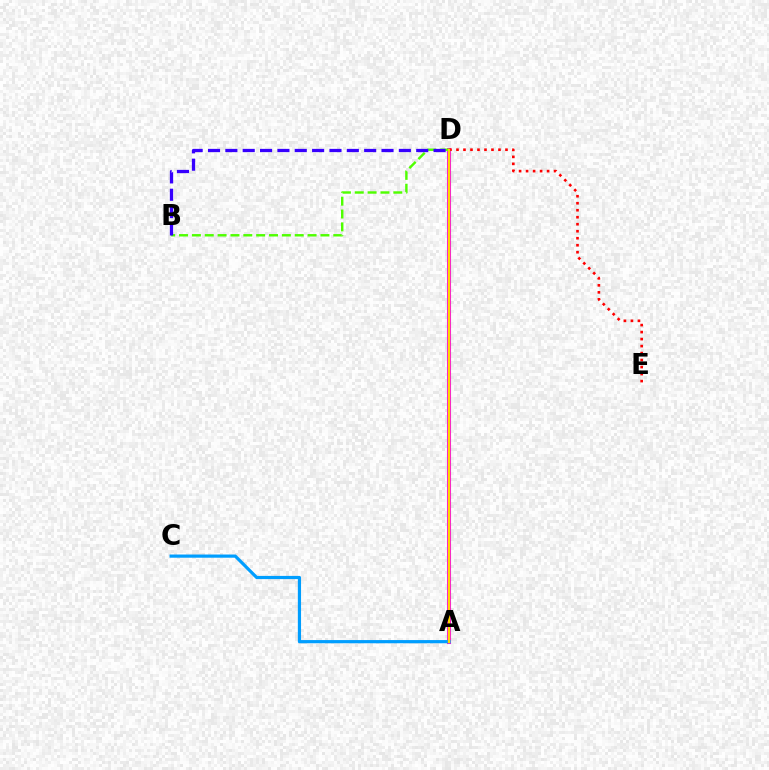{('A', 'D'): [{'color': '#ff00ed', 'line_style': 'solid', 'thickness': 2.93}, {'color': '#00ff86', 'line_style': 'dotted', 'thickness': 1.61}, {'color': '#ffd500', 'line_style': 'solid', 'thickness': 1.67}], ('D', 'E'): [{'color': '#ff0000', 'line_style': 'dotted', 'thickness': 1.9}], ('B', 'D'): [{'color': '#4fff00', 'line_style': 'dashed', 'thickness': 1.75}, {'color': '#3700ff', 'line_style': 'dashed', 'thickness': 2.36}], ('A', 'C'): [{'color': '#009eff', 'line_style': 'solid', 'thickness': 2.3}]}